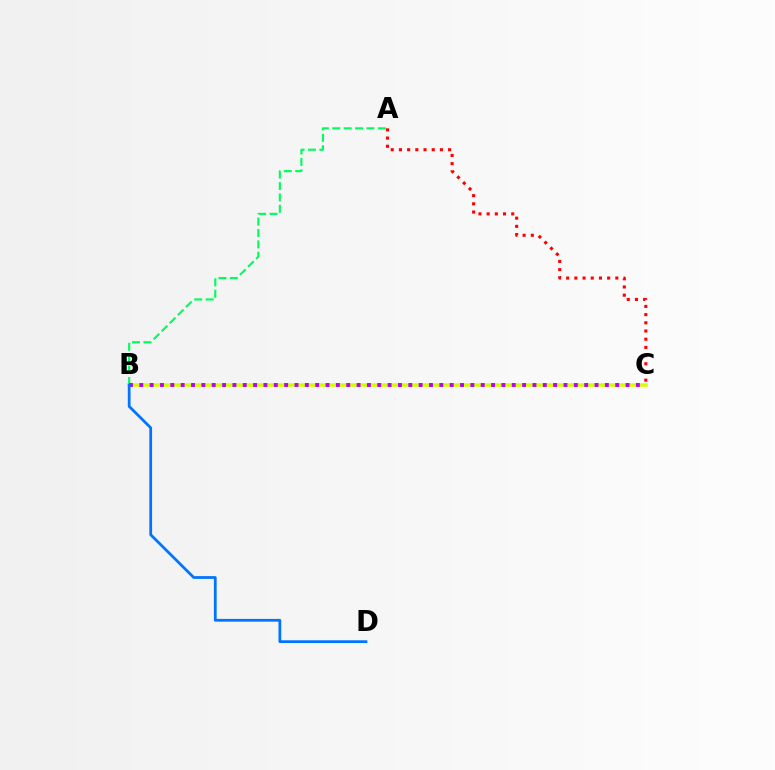{('A', 'B'): [{'color': '#00ff5c', 'line_style': 'dashed', 'thickness': 1.55}], ('B', 'C'): [{'color': '#d1ff00', 'line_style': 'solid', 'thickness': 2.52}, {'color': '#b900ff', 'line_style': 'dotted', 'thickness': 2.81}], ('A', 'C'): [{'color': '#ff0000', 'line_style': 'dotted', 'thickness': 2.23}], ('B', 'D'): [{'color': '#0074ff', 'line_style': 'solid', 'thickness': 1.98}]}